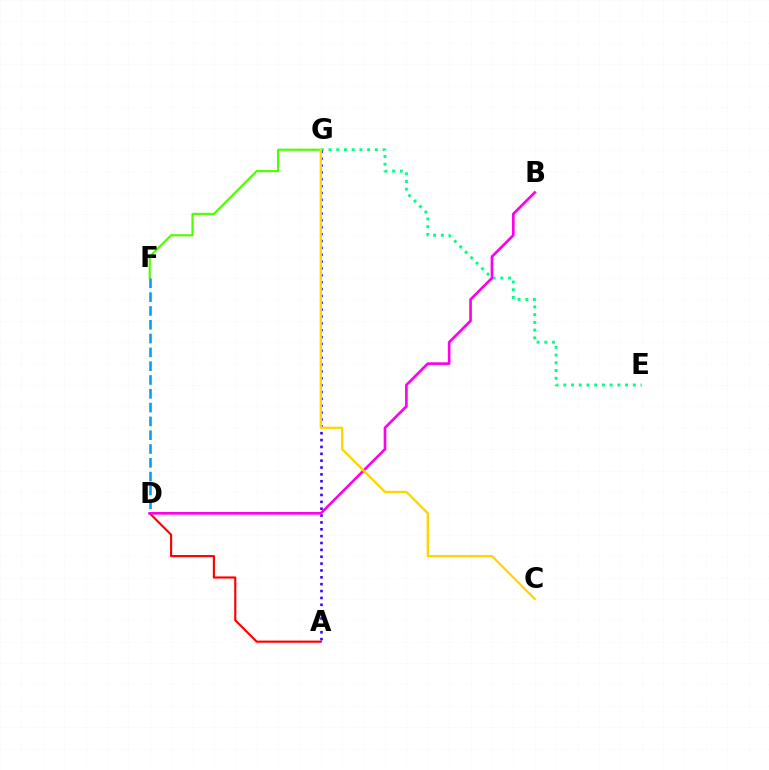{('F', 'G'): [{'color': '#4fff00', 'line_style': 'solid', 'thickness': 1.56}], ('E', 'G'): [{'color': '#00ff86', 'line_style': 'dotted', 'thickness': 2.1}], ('A', 'D'): [{'color': '#ff0000', 'line_style': 'solid', 'thickness': 1.55}], ('A', 'G'): [{'color': '#3700ff', 'line_style': 'dotted', 'thickness': 1.86}], ('D', 'F'): [{'color': '#009eff', 'line_style': 'dashed', 'thickness': 1.88}], ('B', 'D'): [{'color': '#ff00ed', 'line_style': 'solid', 'thickness': 1.92}], ('C', 'G'): [{'color': '#ffd500', 'line_style': 'solid', 'thickness': 1.66}]}